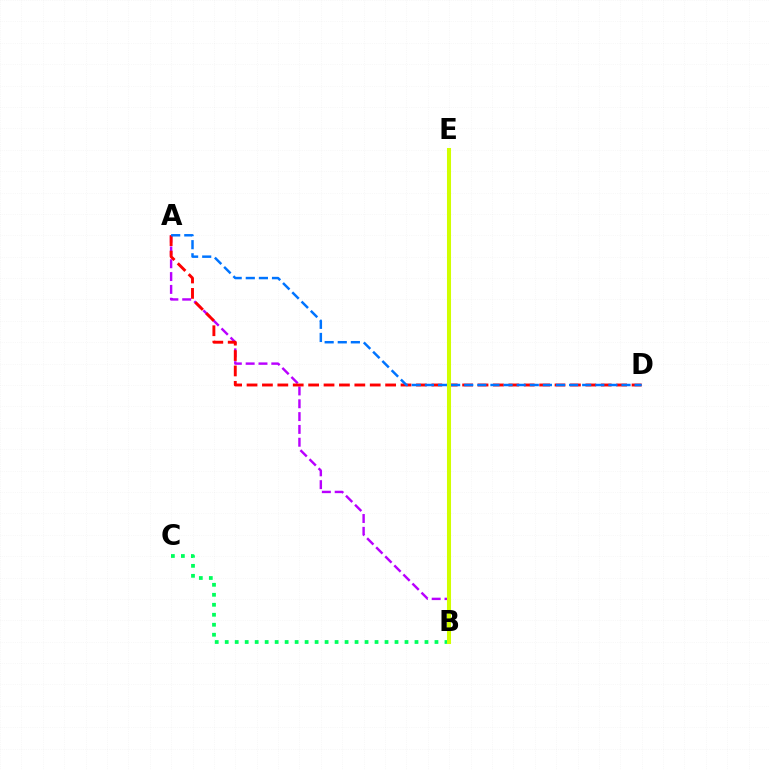{('A', 'B'): [{'color': '#b900ff', 'line_style': 'dashed', 'thickness': 1.74}], ('A', 'D'): [{'color': '#ff0000', 'line_style': 'dashed', 'thickness': 2.09}, {'color': '#0074ff', 'line_style': 'dashed', 'thickness': 1.78}], ('B', 'C'): [{'color': '#00ff5c', 'line_style': 'dotted', 'thickness': 2.71}], ('B', 'E'): [{'color': '#d1ff00', 'line_style': 'solid', 'thickness': 2.91}]}